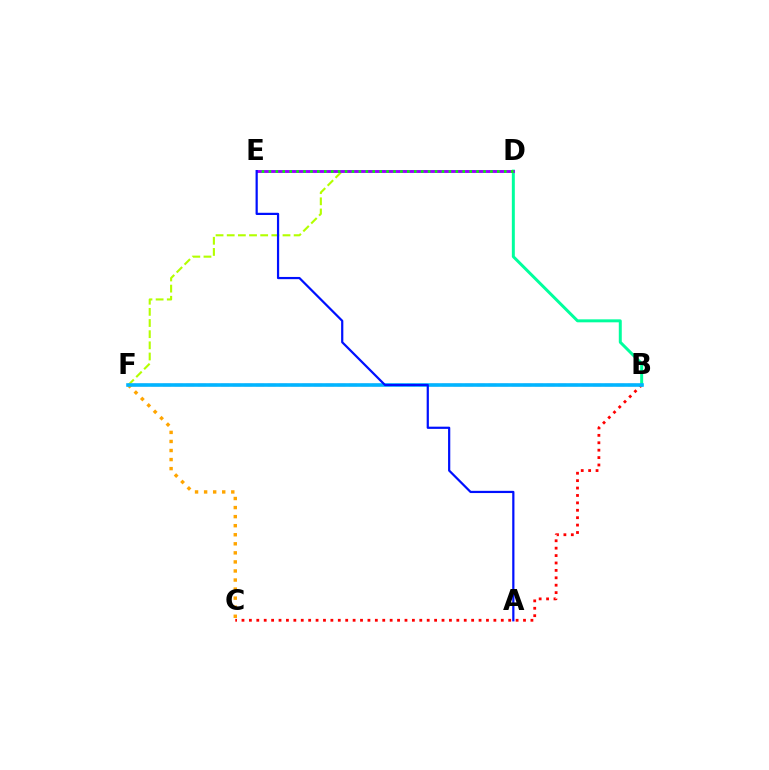{('B', 'C'): [{'color': '#ff0000', 'line_style': 'dotted', 'thickness': 2.01}], ('D', 'F'): [{'color': '#b3ff00', 'line_style': 'dashed', 'thickness': 1.52}], ('B', 'D'): [{'color': '#00ff9d', 'line_style': 'solid', 'thickness': 2.14}], ('B', 'F'): [{'color': '#ff00bd', 'line_style': 'dashed', 'thickness': 1.58}, {'color': '#00b5ff', 'line_style': 'solid', 'thickness': 2.59}], ('D', 'E'): [{'color': '#9b00ff', 'line_style': 'solid', 'thickness': 2.07}, {'color': '#08ff00', 'line_style': 'dotted', 'thickness': 1.88}], ('C', 'F'): [{'color': '#ffa500', 'line_style': 'dotted', 'thickness': 2.46}], ('A', 'E'): [{'color': '#0010ff', 'line_style': 'solid', 'thickness': 1.59}]}